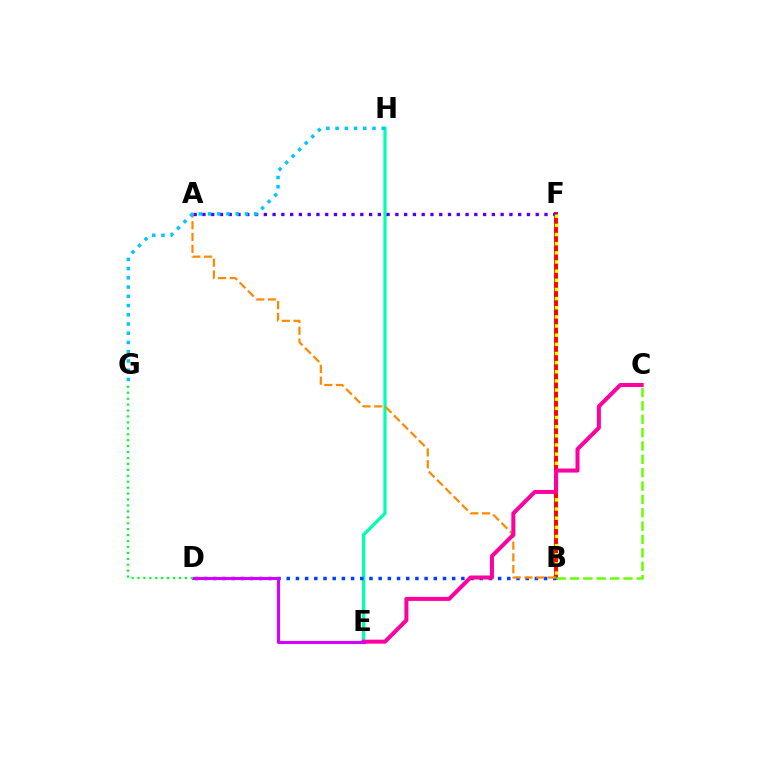{('B', 'F'): [{'color': '#ff0000', 'line_style': 'solid', 'thickness': 2.83}, {'color': '#eeff00', 'line_style': 'dotted', 'thickness': 2.49}], ('E', 'H'): [{'color': '#00ffaf', 'line_style': 'solid', 'thickness': 2.33}], ('B', 'D'): [{'color': '#003fff', 'line_style': 'dotted', 'thickness': 2.5}], ('A', 'B'): [{'color': '#ff8800', 'line_style': 'dashed', 'thickness': 1.6}], ('A', 'F'): [{'color': '#4f00ff', 'line_style': 'dotted', 'thickness': 2.38}], ('G', 'H'): [{'color': '#00c7ff', 'line_style': 'dotted', 'thickness': 2.51}], ('C', 'E'): [{'color': '#ff00a0', 'line_style': 'solid', 'thickness': 2.89}], ('B', 'C'): [{'color': '#66ff00', 'line_style': 'dashed', 'thickness': 1.82}], ('D', 'E'): [{'color': '#d600ff', 'line_style': 'solid', 'thickness': 2.24}], ('D', 'G'): [{'color': '#00ff27', 'line_style': 'dotted', 'thickness': 1.61}]}